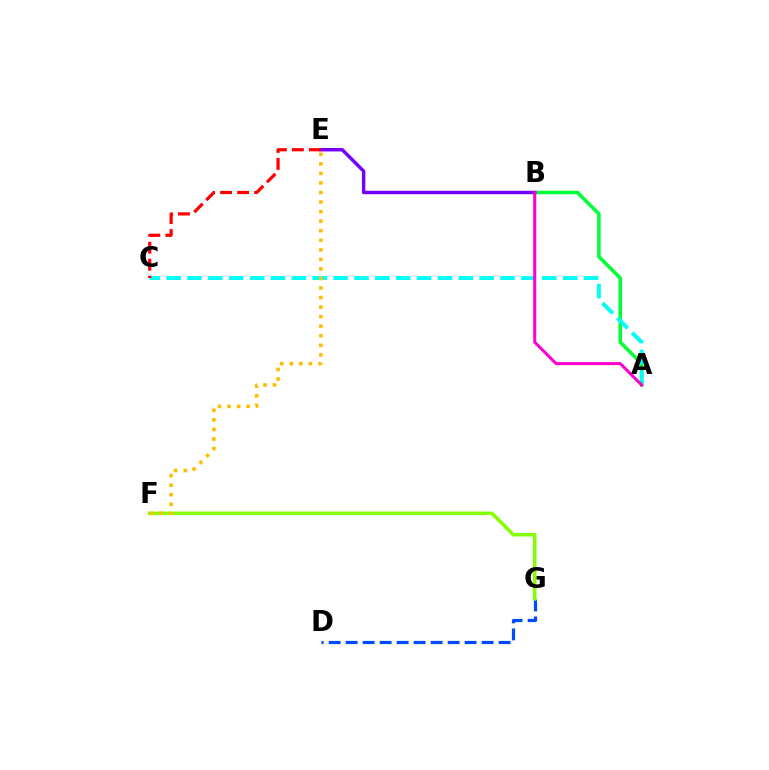{('A', 'B'): [{'color': '#00ff39', 'line_style': 'solid', 'thickness': 2.55}, {'color': '#ff00cf', 'line_style': 'solid', 'thickness': 2.19}], ('A', 'C'): [{'color': '#00fff6', 'line_style': 'dashed', 'thickness': 2.84}], ('B', 'E'): [{'color': '#7200ff', 'line_style': 'solid', 'thickness': 2.47}], ('D', 'G'): [{'color': '#004bff', 'line_style': 'dashed', 'thickness': 2.31}], ('C', 'E'): [{'color': '#ff0000', 'line_style': 'dashed', 'thickness': 2.31}], ('F', 'G'): [{'color': '#84ff00', 'line_style': 'solid', 'thickness': 2.55}], ('E', 'F'): [{'color': '#ffbd00', 'line_style': 'dotted', 'thickness': 2.6}]}